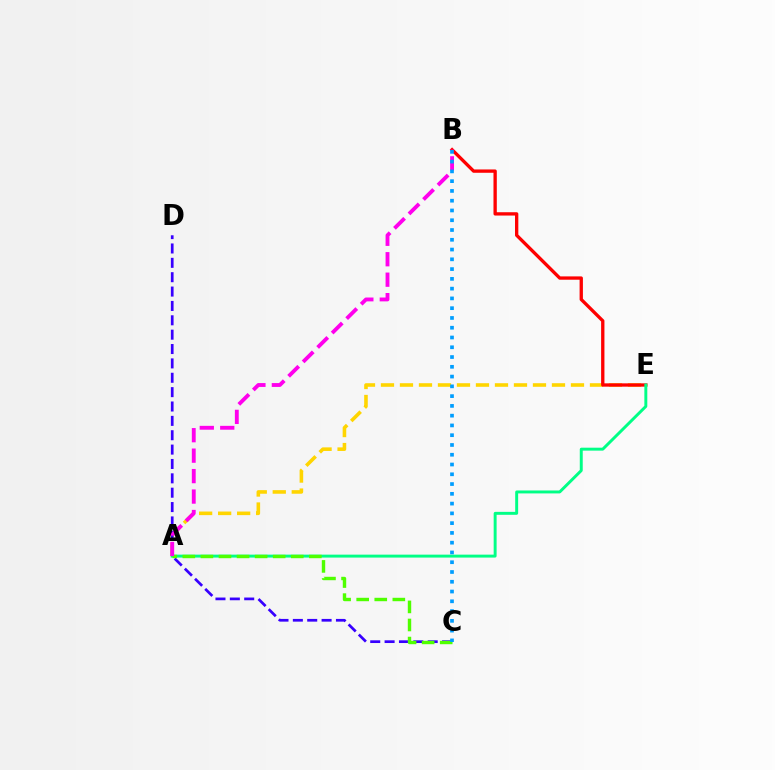{('A', 'E'): [{'color': '#ffd500', 'line_style': 'dashed', 'thickness': 2.58}, {'color': '#00ff86', 'line_style': 'solid', 'thickness': 2.12}], ('C', 'D'): [{'color': '#3700ff', 'line_style': 'dashed', 'thickness': 1.95}], ('B', 'E'): [{'color': '#ff0000', 'line_style': 'solid', 'thickness': 2.39}], ('A', 'C'): [{'color': '#4fff00', 'line_style': 'dashed', 'thickness': 2.46}], ('A', 'B'): [{'color': '#ff00ed', 'line_style': 'dashed', 'thickness': 2.78}], ('B', 'C'): [{'color': '#009eff', 'line_style': 'dotted', 'thickness': 2.65}]}